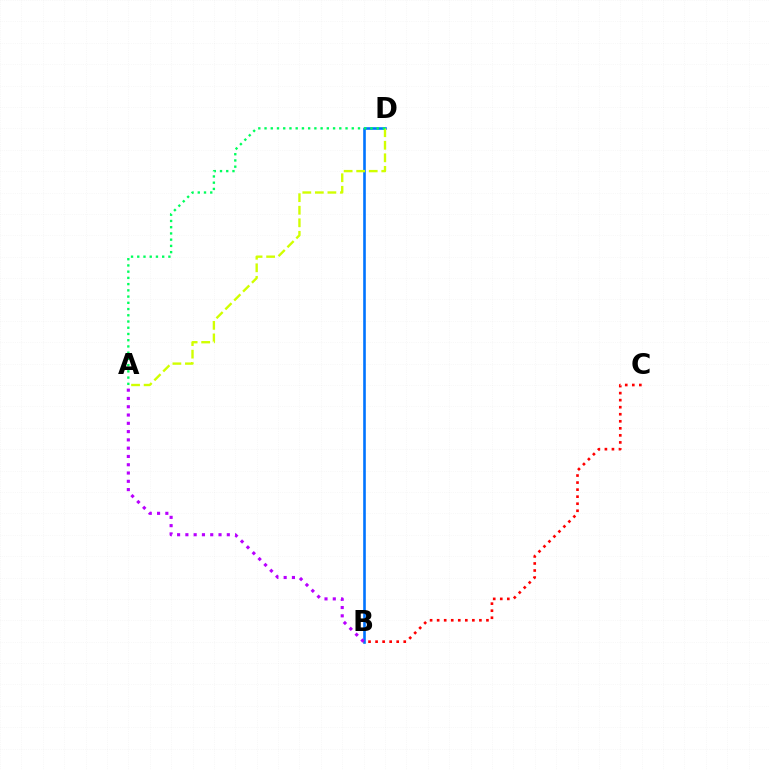{('B', 'D'): [{'color': '#0074ff', 'line_style': 'solid', 'thickness': 1.88}], ('A', 'D'): [{'color': '#d1ff00', 'line_style': 'dashed', 'thickness': 1.7}, {'color': '#00ff5c', 'line_style': 'dotted', 'thickness': 1.69}], ('A', 'B'): [{'color': '#b900ff', 'line_style': 'dotted', 'thickness': 2.25}], ('B', 'C'): [{'color': '#ff0000', 'line_style': 'dotted', 'thickness': 1.91}]}